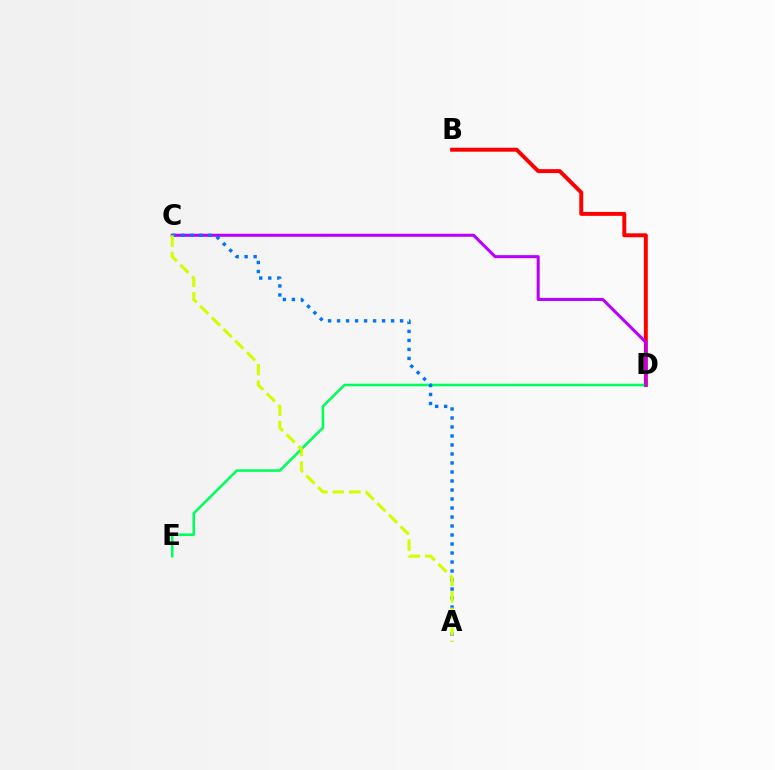{('B', 'D'): [{'color': '#ff0000', 'line_style': 'solid', 'thickness': 2.84}], ('D', 'E'): [{'color': '#00ff5c', 'line_style': 'solid', 'thickness': 1.86}], ('C', 'D'): [{'color': '#b900ff', 'line_style': 'solid', 'thickness': 2.19}], ('A', 'C'): [{'color': '#0074ff', 'line_style': 'dotted', 'thickness': 2.45}, {'color': '#d1ff00', 'line_style': 'dashed', 'thickness': 2.23}]}